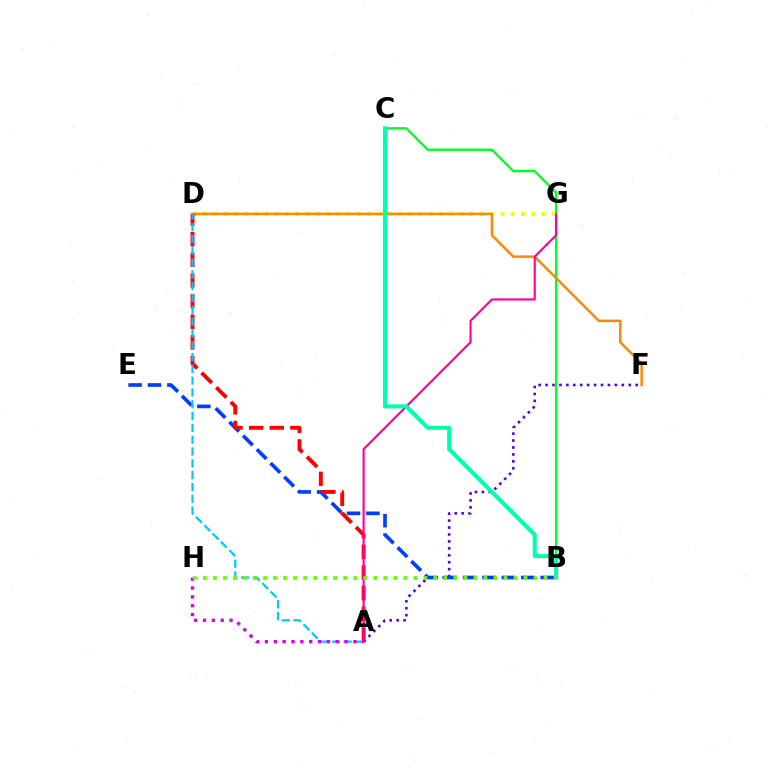{('A', 'F'): [{'color': '#4f00ff', 'line_style': 'dotted', 'thickness': 1.88}], ('B', 'C'): [{'color': '#00ff27', 'line_style': 'solid', 'thickness': 1.72}, {'color': '#00ffaf', 'line_style': 'solid', 'thickness': 2.91}], ('D', 'G'): [{'color': '#eeff00', 'line_style': 'dotted', 'thickness': 2.79}], ('B', 'E'): [{'color': '#003fff', 'line_style': 'dashed', 'thickness': 2.64}], ('D', 'F'): [{'color': '#ff8800', 'line_style': 'solid', 'thickness': 1.8}], ('A', 'D'): [{'color': '#ff0000', 'line_style': 'dashed', 'thickness': 2.81}, {'color': '#00c7ff', 'line_style': 'dashed', 'thickness': 1.6}], ('A', 'H'): [{'color': '#d600ff', 'line_style': 'dotted', 'thickness': 2.4}], ('A', 'G'): [{'color': '#ff00a0', 'line_style': 'solid', 'thickness': 1.55}], ('B', 'H'): [{'color': '#66ff00', 'line_style': 'dotted', 'thickness': 2.72}]}